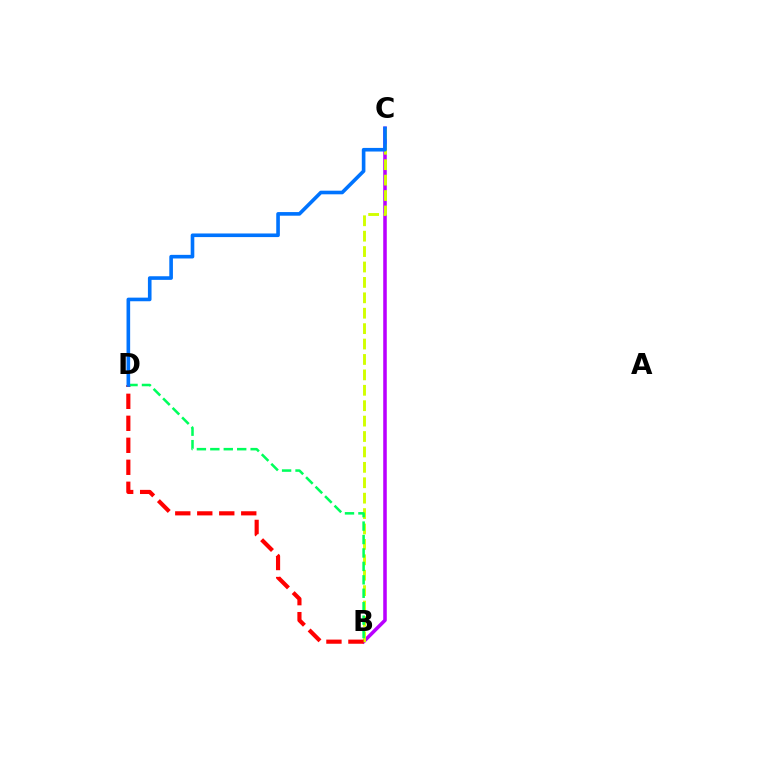{('B', 'C'): [{'color': '#b900ff', 'line_style': 'solid', 'thickness': 2.55}, {'color': '#d1ff00', 'line_style': 'dashed', 'thickness': 2.09}], ('B', 'D'): [{'color': '#ff0000', 'line_style': 'dashed', 'thickness': 2.99}, {'color': '#00ff5c', 'line_style': 'dashed', 'thickness': 1.83}], ('C', 'D'): [{'color': '#0074ff', 'line_style': 'solid', 'thickness': 2.61}]}